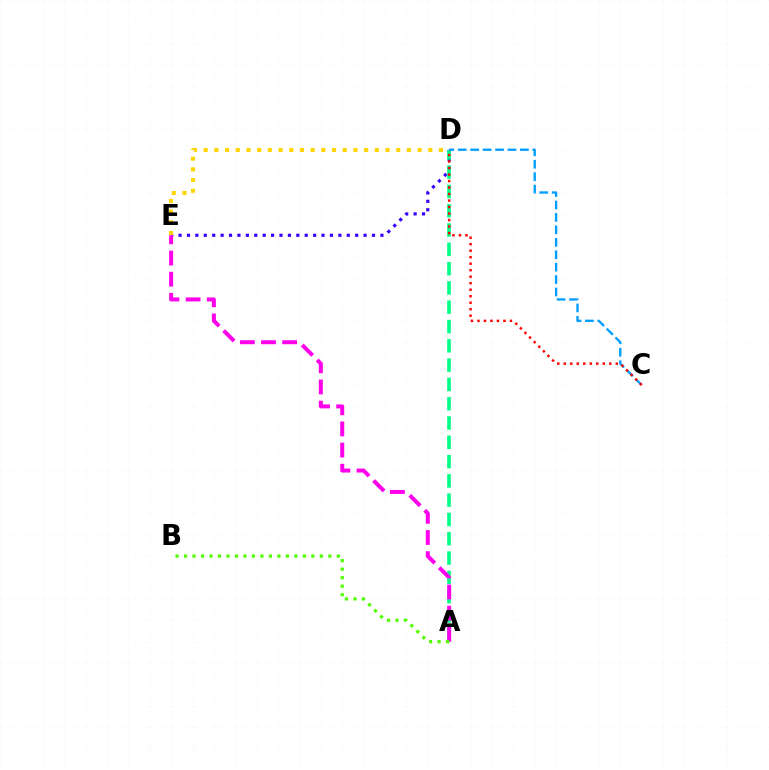{('D', 'E'): [{'color': '#3700ff', 'line_style': 'dotted', 'thickness': 2.29}, {'color': '#ffd500', 'line_style': 'dotted', 'thickness': 2.91}], ('A', 'D'): [{'color': '#00ff86', 'line_style': 'dashed', 'thickness': 2.62}], ('A', 'E'): [{'color': '#ff00ed', 'line_style': 'dashed', 'thickness': 2.87}], ('C', 'D'): [{'color': '#009eff', 'line_style': 'dashed', 'thickness': 1.69}, {'color': '#ff0000', 'line_style': 'dotted', 'thickness': 1.77}], ('A', 'B'): [{'color': '#4fff00', 'line_style': 'dotted', 'thickness': 2.31}]}